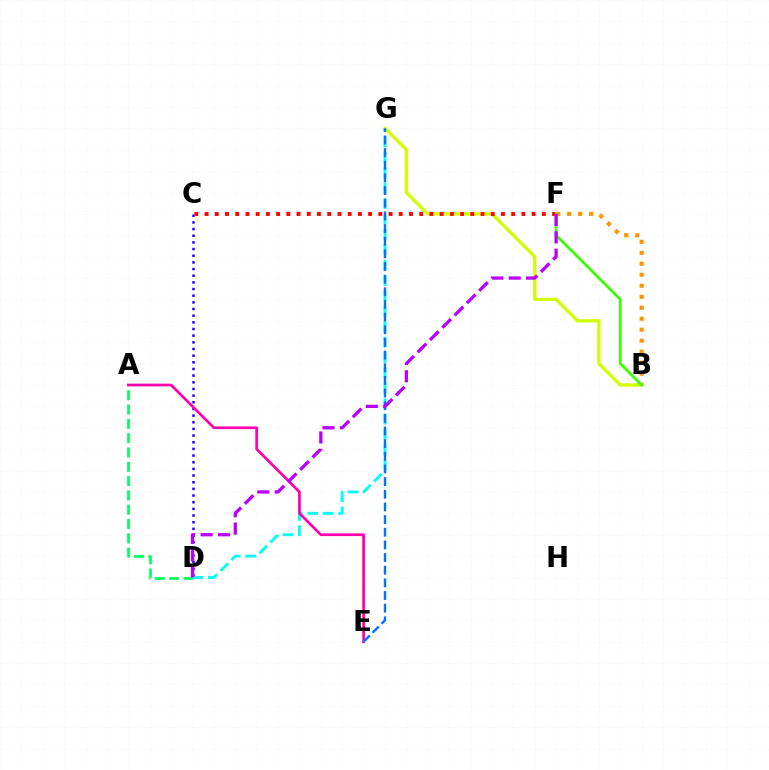{('C', 'D'): [{'color': '#2500ff', 'line_style': 'dotted', 'thickness': 1.81}], ('A', 'D'): [{'color': '#00ff5c', 'line_style': 'dashed', 'thickness': 1.94}], ('B', 'F'): [{'color': '#ff9400', 'line_style': 'dotted', 'thickness': 2.99}, {'color': '#3dff00', 'line_style': 'solid', 'thickness': 2.01}], ('D', 'G'): [{'color': '#00fff6', 'line_style': 'dashed', 'thickness': 2.09}], ('B', 'G'): [{'color': '#d1ff00', 'line_style': 'solid', 'thickness': 2.34}], ('C', 'F'): [{'color': '#ff0000', 'line_style': 'dotted', 'thickness': 2.78}], ('A', 'E'): [{'color': '#ff00ac', 'line_style': 'solid', 'thickness': 1.96}], ('E', 'G'): [{'color': '#0074ff', 'line_style': 'dashed', 'thickness': 1.72}], ('D', 'F'): [{'color': '#b900ff', 'line_style': 'dashed', 'thickness': 2.36}]}